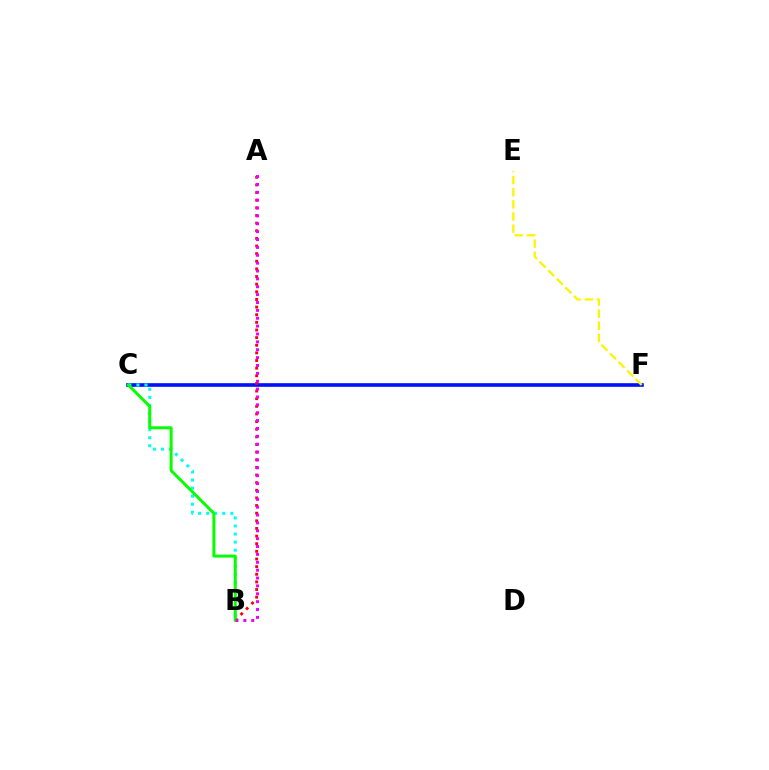{('C', 'F'): [{'color': '#0010ff', 'line_style': 'solid', 'thickness': 2.62}], ('E', 'F'): [{'color': '#fcf500', 'line_style': 'dashed', 'thickness': 1.65}], ('A', 'B'): [{'color': '#ff0000', 'line_style': 'dotted', 'thickness': 2.07}, {'color': '#ee00ff', 'line_style': 'dotted', 'thickness': 2.14}], ('B', 'C'): [{'color': '#00fff6', 'line_style': 'dotted', 'thickness': 2.19}, {'color': '#08ff00', 'line_style': 'solid', 'thickness': 2.15}]}